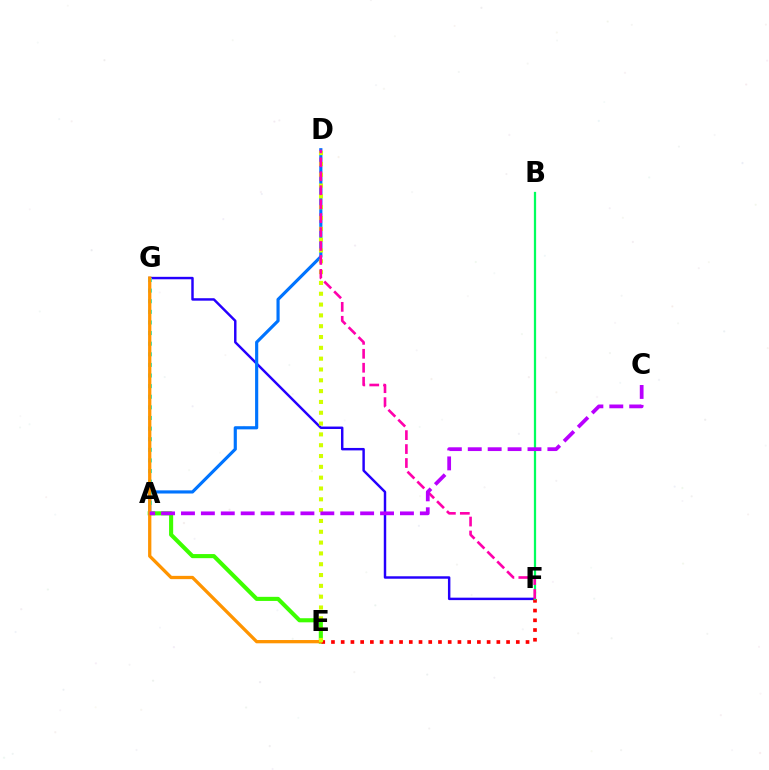{('F', 'G'): [{'color': '#2500ff', 'line_style': 'solid', 'thickness': 1.76}], ('A', 'E'): [{'color': '#3dff00', 'line_style': 'solid', 'thickness': 2.95}], ('A', 'D'): [{'color': '#0074ff', 'line_style': 'solid', 'thickness': 2.27}], ('E', 'F'): [{'color': '#ff0000', 'line_style': 'dotted', 'thickness': 2.64}], ('A', 'G'): [{'color': '#00fff6', 'line_style': 'dotted', 'thickness': 2.88}], ('E', 'G'): [{'color': '#ff9400', 'line_style': 'solid', 'thickness': 2.36}], ('B', 'F'): [{'color': '#00ff5c', 'line_style': 'solid', 'thickness': 1.62}], ('D', 'E'): [{'color': '#d1ff00', 'line_style': 'dotted', 'thickness': 2.94}], ('D', 'F'): [{'color': '#ff00ac', 'line_style': 'dashed', 'thickness': 1.89}], ('A', 'C'): [{'color': '#b900ff', 'line_style': 'dashed', 'thickness': 2.7}]}